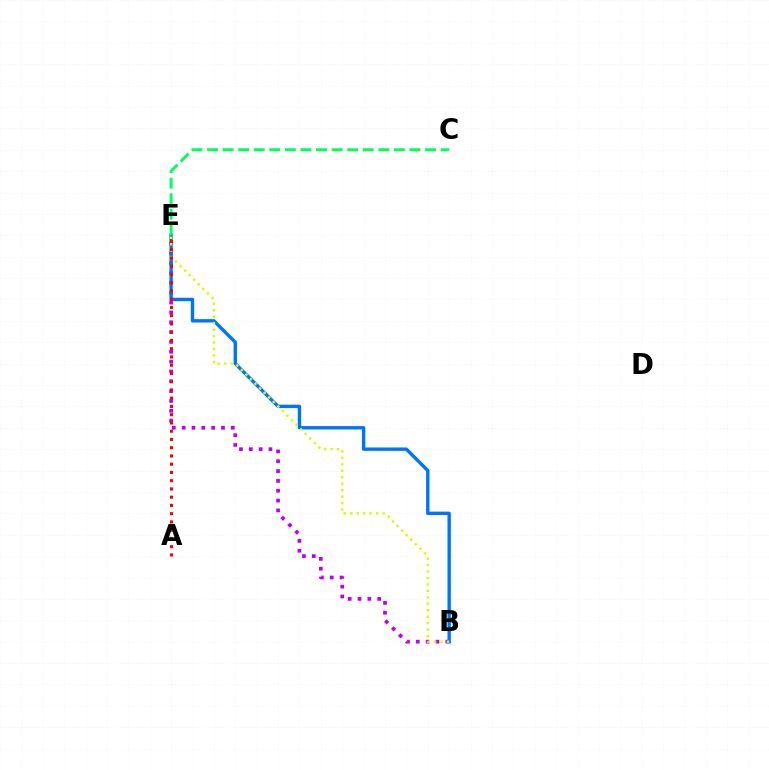{('B', 'E'): [{'color': '#b900ff', 'line_style': 'dotted', 'thickness': 2.67}, {'color': '#0074ff', 'line_style': 'solid', 'thickness': 2.44}, {'color': '#d1ff00', 'line_style': 'dotted', 'thickness': 1.75}], ('A', 'E'): [{'color': '#ff0000', 'line_style': 'dotted', 'thickness': 2.24}], ('C', 'E'): [{'color': '#00ff5c', 'line_style': 'dashed', 'thickness': 2.12}]}